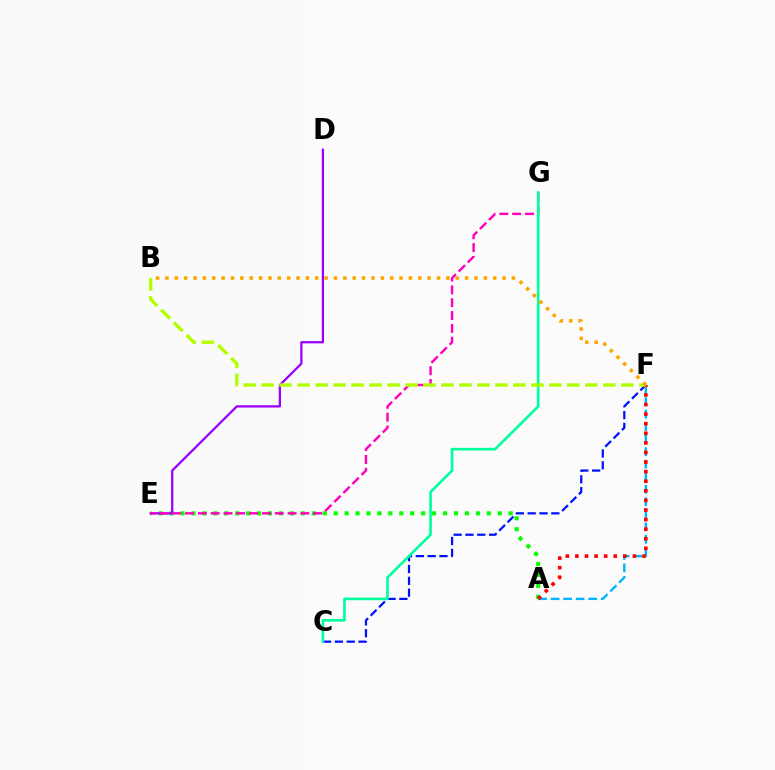{('C', 'F'): [{'color': '#0010ff', 'line_style': 'dashed', 'thickness': 1.61}], ('A', 'F'): [{'color': '#00b5ff', 'line_style': 'dashed', 'thickness': 1.7}, {'color': '#ff0000', 'line_style': 'dotted', 'thickness': 2.6}], ('A', 'E'): [{'color': '#08ff00', 'line_style': 'dotted', 'thickness': 2.97}], ('D', 'E'): [{'color': '#9b00ff', 'line_style': 'solid', 'thickness': 1.63}], ('E', 'G'): [{'color': '#ff00bd', 'line_style': 'dashed', 'thickness': 1.74}], ('C', 'G'): [{'color': '#00ff9d', 'line_style': 'solid', 'thickness': 1.9}], ('B', 'F'): [{'color': '#b3ff00', 'line_style': 'dashed', 'thickness': 2.44}, {'color': '#ffa500', 'line_style': 'dotted', 'thickness': 2.54}]}